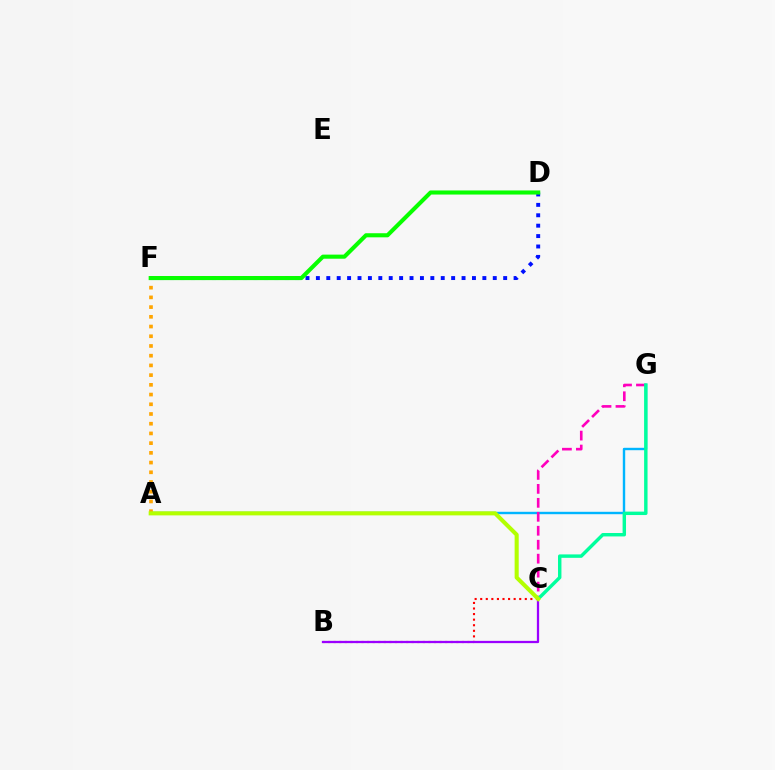{('D', 'F'): [{'color': '#0010ff', 'line_style': 'dotted', 'thickness': 2.83}, {'color': '#08ff00', 'line_style': 'solid', 'thickness': 2.94}], ('A', 'G'): [{'color': '#00b5ff', 'line_style': 'solid', 'thickness': 1.73}], ('C', 'G'): [{'color': '#ff00bd', 'line_style': 'dashed', 'thickness': 1.9}, {'color': '#00ff9d', 'line_style': 'solid', 'thickness': 2.46}], ('A', 'F'): [{'color': '#ffa500', 'line_style': 'dotted', 'thickness': 2.64}], ('B', 'C'): [{'color': '#ff0000', 'line_style': 'dotted', 'thickness': 1.51}, {'color': '#9b00ff', 'line_style': 'solid', 'thickness': 1.63}], ('A', 'C'): [{'color': '#b3ff00', 'line_style': 'solid', 'thickness': 2.94}]}